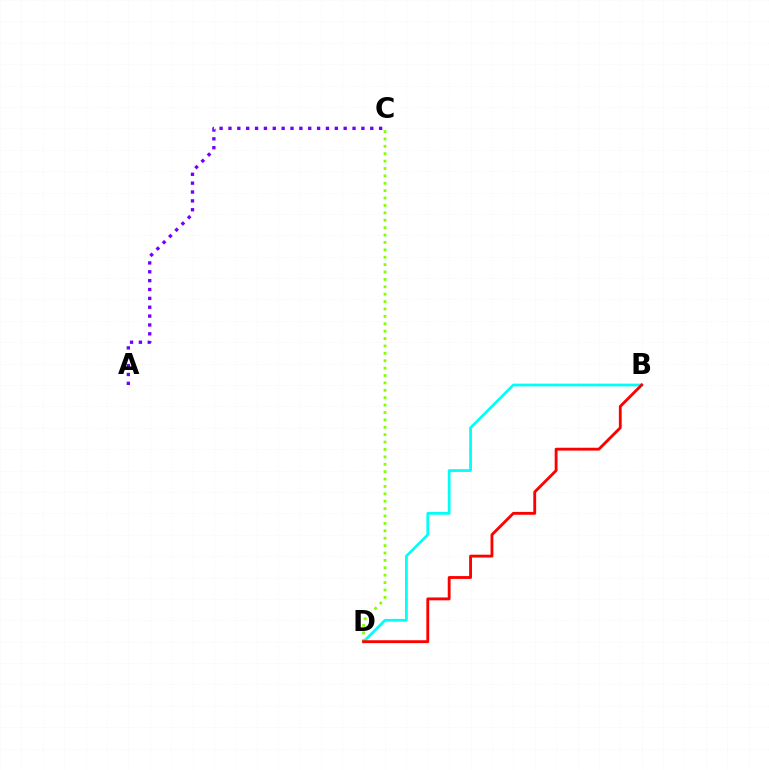{('B', 'D'): [{'color': '#00fff6', 'line_style': 'solid', 'thickness': 1.99}, {'color': '#ff0000', 'line_style': 'solid', 'thickness': 2.05}], ('C', 'D'): [{'color': '#84ff00', 'line_style': 'dotted', 'thickness': 2.01}], ('A', 'C'): [{'color': '#7200ff', 'line_style': 'dotted', 'thickness': 2.41}]}